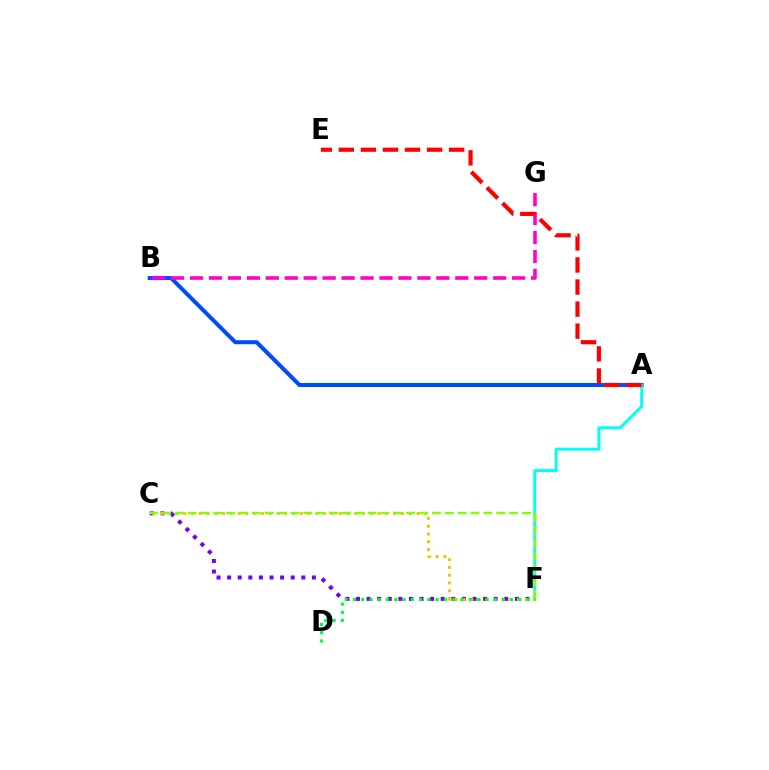{('A', 'B'): [{'color': '#004bff', 'line_style': 'solid', 'thickness': 2.9}], ('C', 'F'): [{'color': '#7200ff', 'line_style': 'dotted', 'thickness': 2.88}, {'color': '#ffbd00', 'line_style': 'dotted', 'thickness': 2.11}, {'color': '#84ff00', 'line_style': 'dashed', 'thickness': 1.75}], ('A', 'F'): [{'color': '#00fff6', 'line_style': 'solid', 'thickness': 2.12}], ('B', 'G'): [{'color': '#ff00cf', 'line_style': 'dashed', 'thickness': 2.57}], ('D', 'F'): [{'color': '#00ff39', 'line_style': 'dotted', 'thickness': 2.25}], ('A', 'E'): [{'color': '#ff0000', 'line_style': 'dashed', 'thickness': 3.0}]}